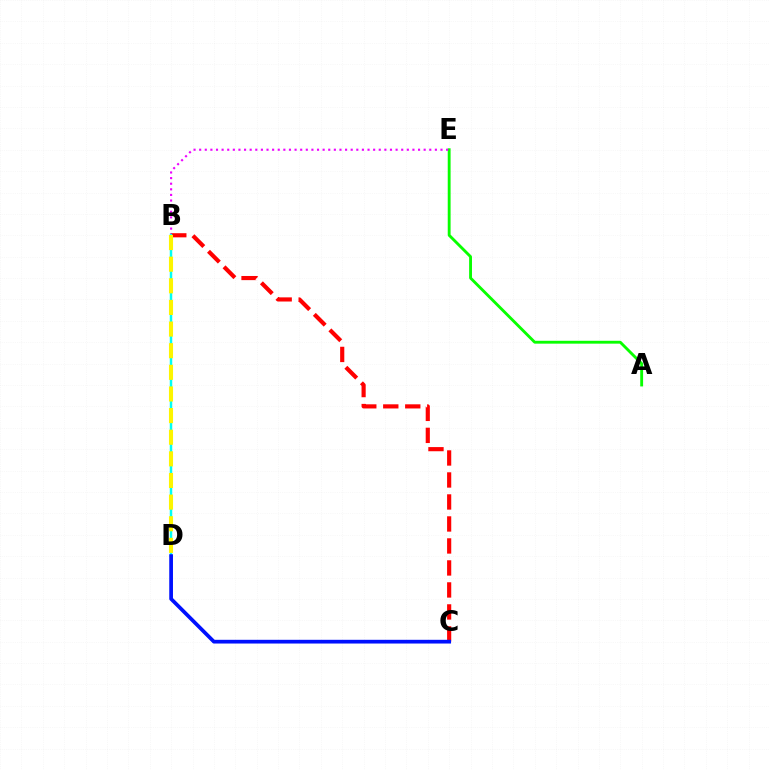{('A', 'E'): [{'color': '#08ff00', 'line_style': 'solid', 'thickness': 2.06}], ('B', 'E'): [{'color': '#ee00ff', 'line_style': 'dotted', 'thickness': 1.52}], ('B', 'C'): [{'color': '#ff0000', 'line_style': 'dashed', 'thickness': 2.99}], ('B', 'D'): [{'color': '#00fff6', 'line_style': 'solid', 'thickness': 1.8}, {'color': '#fcf500', 'line_style': 'dashed', 'thickness': 2.94}], ('C', 'D'): [{'color': '#0010ff', 'line_style': 'solid', 'thickness': 2.68}]}